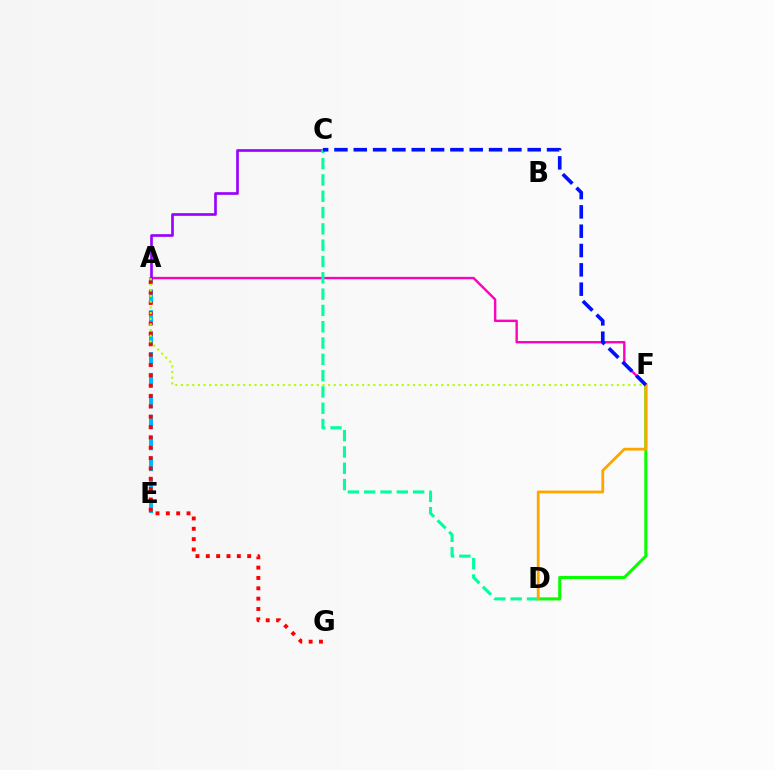{('A', 'E'): [{'color': '#00b5ff', 'line_style': 'dashed', 'thickness': 2.84}], ('A', 'F'): [{'color': '#ff00bd', 'line_style': 'solid', 'thickness': 1.73}, {'color': '#b3ff00', 'line_style': 'dotted', 'thickness': 1.54}], ('A', 'C'): [{'color': '#9b00ff', 'line_style': 'solid', 'thickness': 1.92}], ('A', 'G'): [{'color': '#ff0000', 'line_style': 'dotted', 'thickness': 2.81}], ('D', 'F'): [{'color': '#08ff00', 'line_style': 'solid', 'thickness': 2.21}, {'color': '#ffa500', 'line_style': 'solid', 'thickness': 2.01}], ('C', 'D'): [{'color': '#00ff9d', 'line_style': 'dashed', 'thickness': 2.22}], ('C', 'F'): [{'color': '#0010ff', 'line_style': 'dashed', 'thickness': 2.63}]}